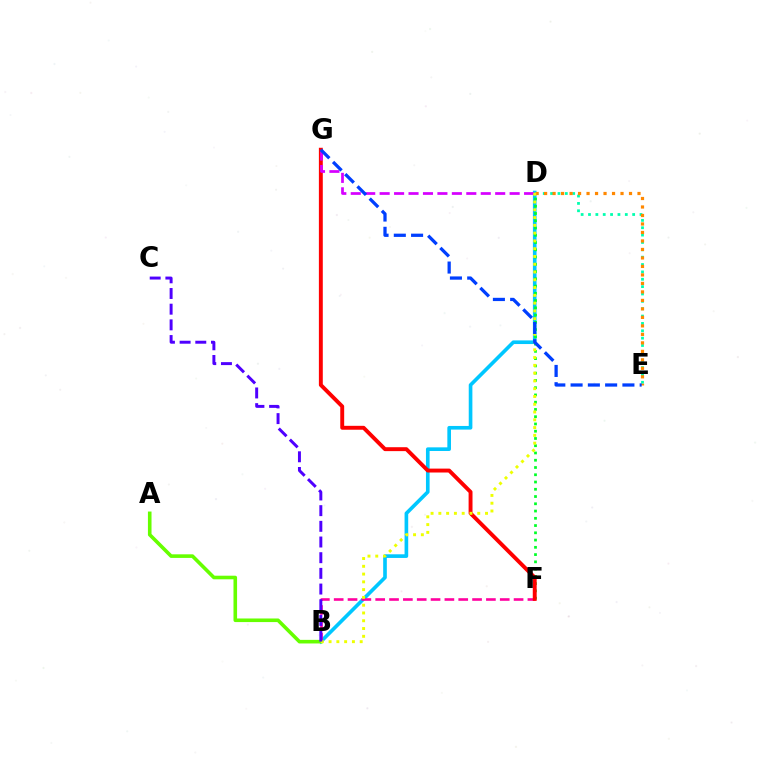{('B', 'D'): [{'color': '#00c7ff', 'line_style': 'solid', 'thickness': 2.62}, {'color': '#eeff00', 'line_style': 'dotted', 'thickness': 2.11}], ('D', 'E'): [{'color': '#00ffaf', 'line_style': 'dotted', 'thickness': 2.0}, {'color': '#ff8800', 'line_style': 'dotted', 'thickness': 2.31}], ('D', 'F'): [{'color': '#00ff27', 'line_style': 'dotted', 'thickness': 1.97}], ('B', 'F'): [{'color': '#ff00a0', 'line_style': 'dashed', 'thickness': 1.88}], ('F', 'G'): [{'color': '#ff0000', 'line_style': 'solid', 'thickness': 2.81}], ('D', 'G'): [{'color': '#d600ff', 'line_style': 'dashed', 'thickness': 1.96}], ('A', 'B'): [{'color': '#66ff00', 'line_style': 'solid', 'thickness': 2.59}], ('E', 'G'): [{'color': '#003fff', 'line_style': 'dashed', 'thickness': 2.35}], ('B', 'C'): [{'color': '#4f00ff', 'line_style': 'dashed', 'thickness': 2.13}]}